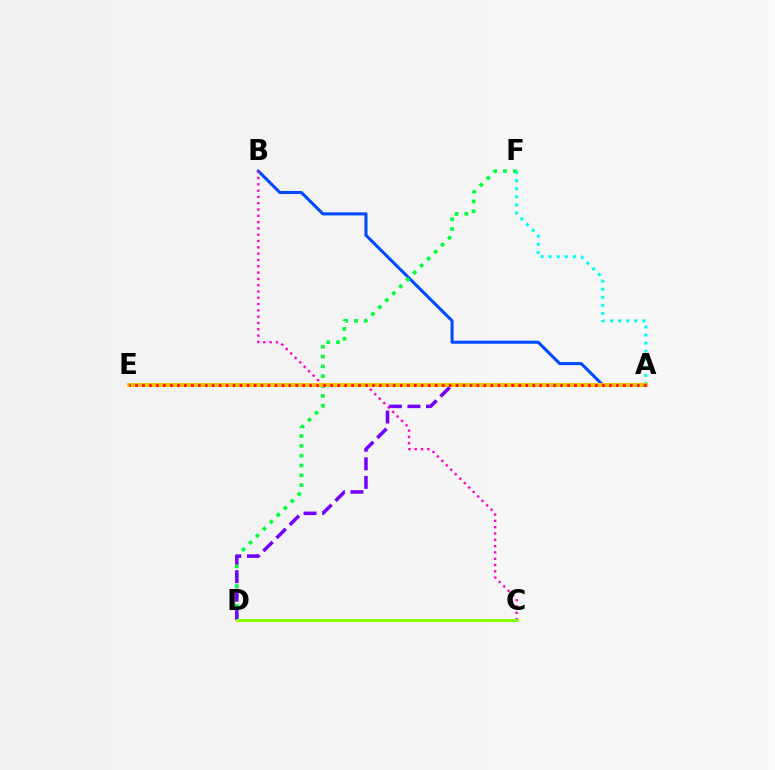{('A', 'B'): [{'color': '#004bff', 'line_style': 'solid', 'thickness': 2.2}], ('A', 'F'): [{'color': '#00fff6', 'line_style': 'dotted', 'thickness': 2.19}], ('D', 'F'): [{'color': '#00ff39', 'line_style': 'dotted', 'thickness': 2.67}], ('A', 'D'): [{'color': '#7200ff', 'line_style': 'dashed', 'thickness': 2.52}], ('B', 'C'): [{'color': '#ff00cf', 'line_style': 'dotted', 'thickness': 1.71}], ('A', 'E'): [{'color': '#ffbd00', 'line_style': 'solid', 'thickness': 2.8}, {'color': '#ff0000', 'line_style': 'dotted', 'thickness': 1.89}], ('C', 'D'): [{'color': '#84ff00', 'line_style': 'solid', 'thickness': 2.11}]}